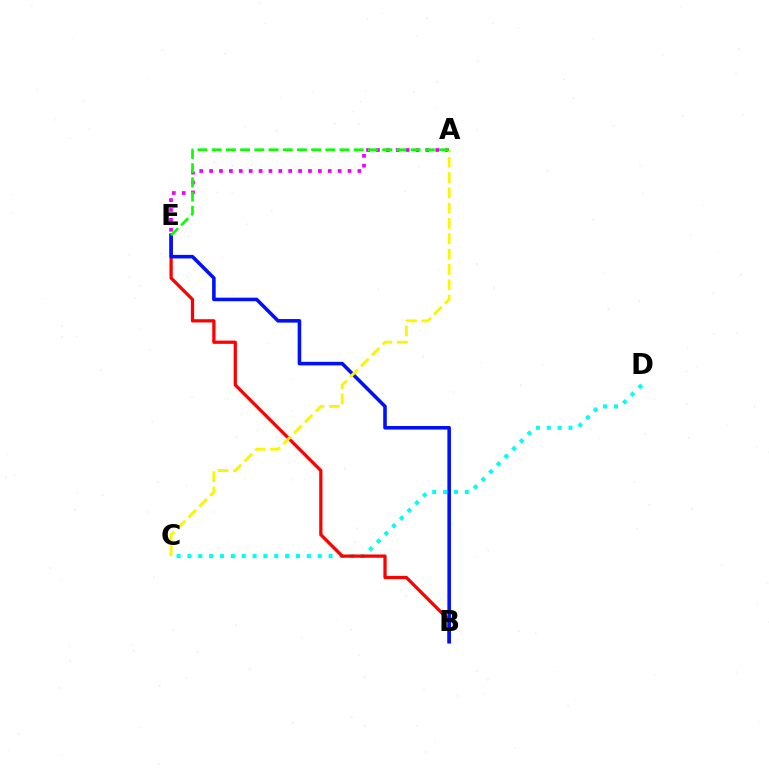{('A', 'E'): [{'color': '#ee00ff', 'line_style': 'dotted', 'thickness': 2.69}, {'color': '#08ff00', 'line_style': 'dashed', 'thickness': 1.93}], ('C', 'D'): [{'color': '#00fff6', 'line_style': 'dotted', 'thickness': 2.95}], ('B', 'E'): [{'color': '#ff0000', 'line_style': 'solid', 'thickness': 2.34}, {'color': '#0010ff', 'line_style': 'solid', 'thickness': 2.57}], ('A', 'C'): [{'color': '#fcf500', 'line_style': 'dashed', 'thickness': 2.08}]}